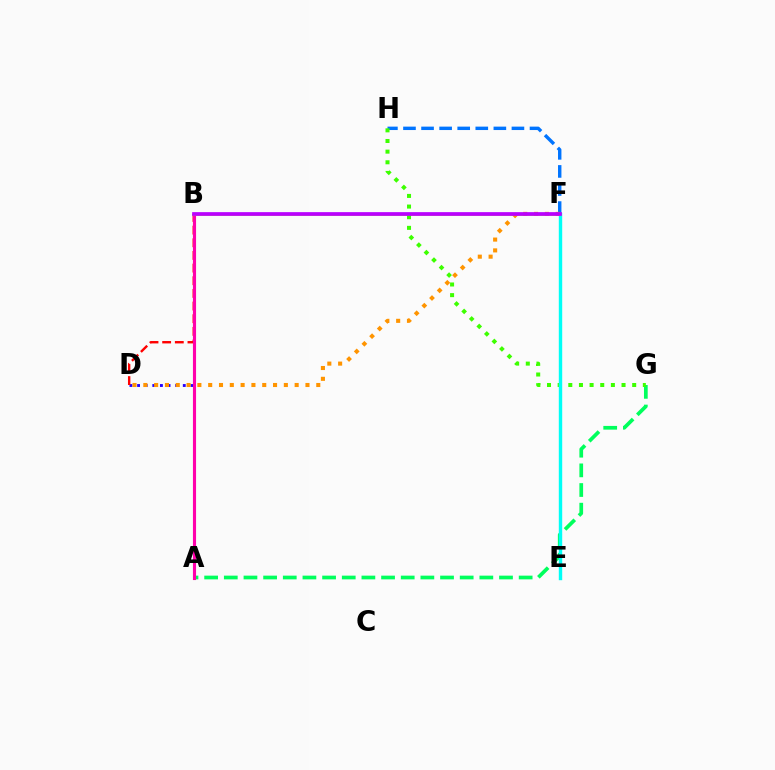{('B', 'D'): [{'color': '#2500ff', 'line_style': 'dotted', 'thickness': 2.07}, {'color': '#ff0000', 'line_style': 'dashed', 'thickness': 1.72}], ('F', 'H'): [{'color': '#0074ff', 'line_style': 'dashed', 'thickness': 2.46}], ('A', 'G'): [{'color': '#00ff5c', 'line_style': 'dashed', 'thickness': 2.67}], ('A', 'B'): [{'color': '#ff00ac', 'line_style': 'solid', 'thickness': 2.24}], ('B', 'F'): [{'color': '#d1ff00', 'line_style': 'solid', 'thickness': 1.92}, {'color': '#b900ff', 'line_style': 'solid', 'thickness': 2.68}], ('G', 'H'): [{'color': '#3dff00', 'line_style': 'dotted', 'thickness': 2.89}], ('E', 'F'): [{'color': '#00fff6', 'line_style': 'solid', 'thickness': 2.44}], ('D', 'F'): [{'color': '#ff9400', 'line_style': 'dotted', 'thickness': 2.94}]}